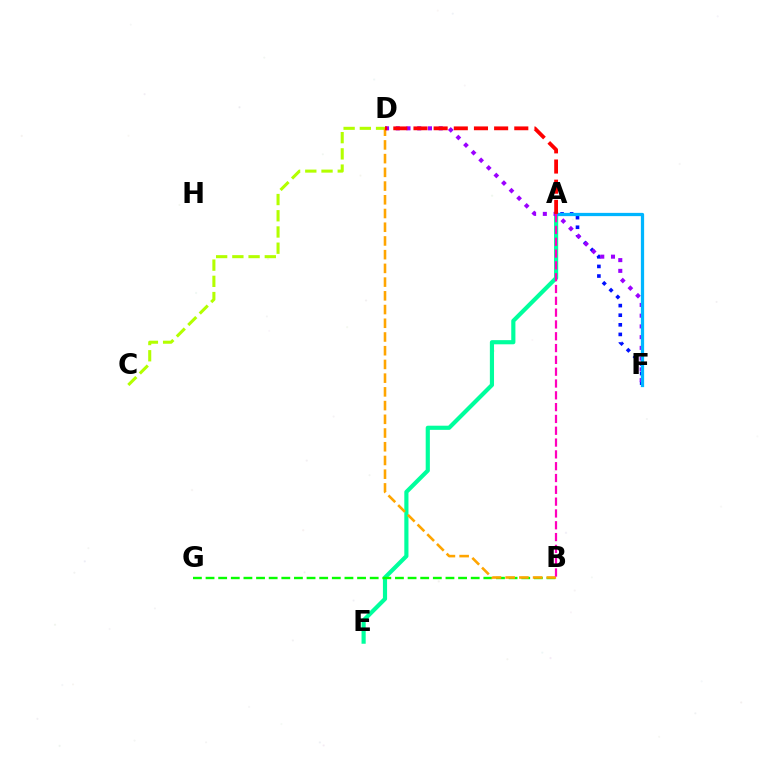{('A', 'E'): [{'color': '#00ff9d', 'line_style': 'solid', 'thickness': 2.99}], ('A', 'F'): [{'color': '#0010ff', 'line_style': 'dotted', 'thickness': 2.61}, {'color': '#00b5ff', 'line_style': 'solid', 'thickness': 2.34}], ('D', 'F'): [{'color': '#9b00ff', 'line_style': 'dotted', 'thickness': 2.92}], ('B', 'G'): [{'color': '#08ff00', 'line_style': 'dashed', 'thickness': 1.72}], ('C', 'D'): [{'color': '#b3ff00', 'line_style': 'dashed', 'thickness': 2.2}], ('B', 'D'): [{'color': '#ffa500', 'line_style': 'dashed', 'thickness': 1.86}], ('A', 'B'): [{'color': '#ff00bd', 'line_style': 'dashed', 'thickness': 1.6}], ('A', 'D'): [{'color': '#ff0000', 'line_style': 'dashed', 'thickness': 2.74}]}